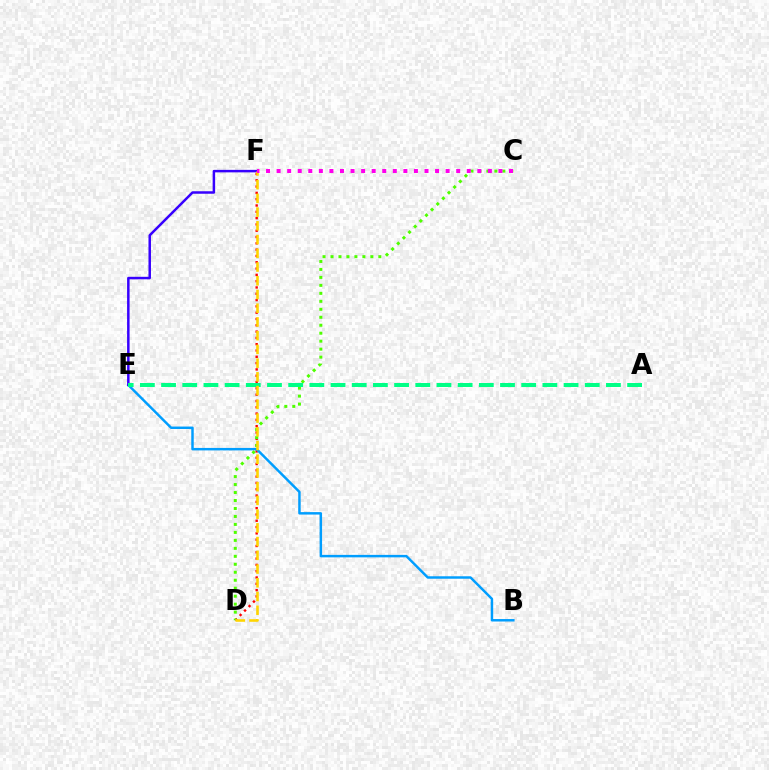{('D', 'F'): [{'color': '#ff0000', 'line_style': 'dotted', 'thickness': 1.71}, {'color': '#ffd500', 'line_style': 'dashed', 'thickness': 1.87}], ('B', 'E'): [{'color': '#009eff', 'line_style': 'solid', 'thickness': 1.77}], ('E', 'F'): [{'color': '#3700ff', 'line_style': 'solid', 'thickness': 1.8}], ('C', 'D'): [{'color': '#4fff00', 'line_style': 'dotted', 'thickness': 2.17}], ('A', 'E'): [{'color': '#00ff86', 'line_style': 'dashed', 'thickness': 2.88}], ('C', 'F'): [{'color': '#ff00ed', 'line_style': 'dotted', 'thickness': 2.87}]}